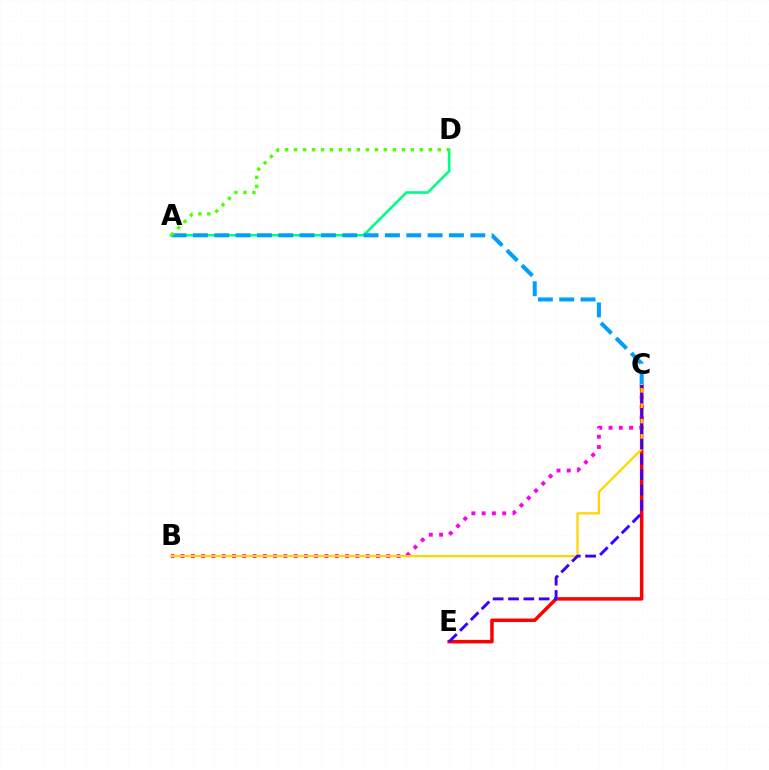{('A', 'D'): [{'color': '#00ff86', 'line_style': 'solid', 'thickness': 1.89}, {'color': '#4fff00', 'line_style': 'dotted', 'thickness': 2.44}], ('B', 'C'): [{'color': '#ff00ed', 'line_style': 'dotted', 'thickness': 2.79}, {'color': '#ffd500', 'line_style': 'solid', 'thickness': 1.63}], ('C', 'E'): [{'color': '#ff0000', 'line_style': 'solid', 'thickness': 2.52}, {'color': '#3700ff', 'line_style': 'dashed', 'thickness': 2.08}], ('A', 'C'): [{'color': '#009eff', 'line_style': 'dashed', 'thickness': 2.9}]}